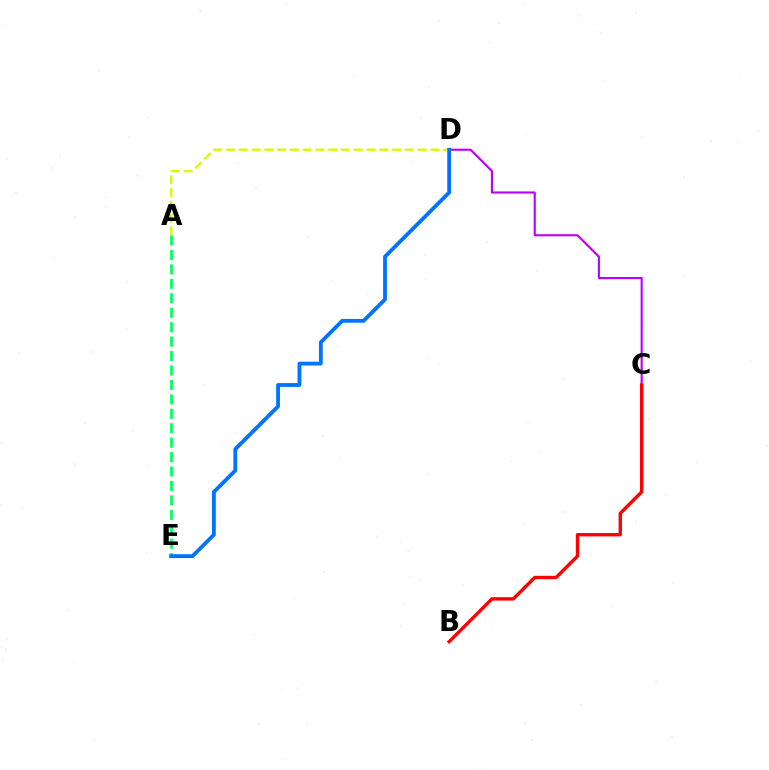{('C', 'D'): [{'color': '#b900ff', 'line_style': 'solid', 'thickness': 1.53}], ('B', 'C'): [{'color': '#ff0000', 'line_style': 'solid', 'thickness': 2.43}], ('A', 'E'): [{'color': '#00ff5c', 'line_style': 'dashed', 'thickness': 1.96}], ('A', 'D'): [{'color': '#d1ff00', 'line_style': 'dashed', 'thickness': 1.74}], ('D', 'E'): [{'color': '#0074ff', 'line_style': 'solid', 'thickness': 2.75}]}